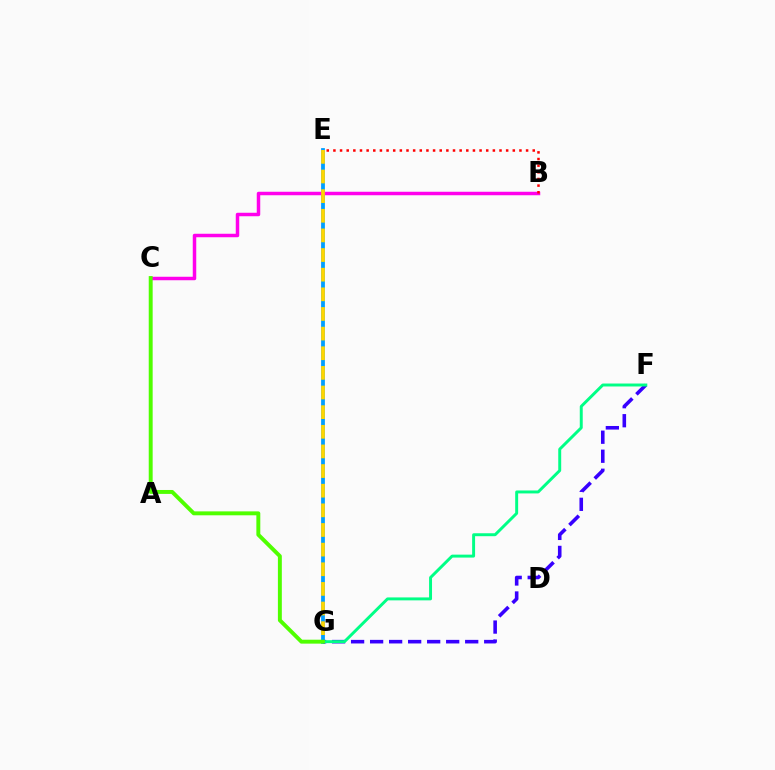{('E', 'G'): [{'color': '#009eff', 'line_style': 'solid', 'thickness': 2.72}, {'color': '#ffd500', 'line_style': 'dashed', 'thickness': 2.67}], ('B', 'C'): [{'color': '#ff00ed', 'line_style': 'solid', 'thickness': 2.51}], ('F', 'G'): [{'color': '#3700ff', 'line_style': 'dashed', 'thickness': 2.58}, {'color': '#00ff86', 'line_style': 'solid', 'thickness': 2.12}], ('B', 'E'): [{'color': '#ff0000', 'line_style': 'dotted', 'thickness': 1.81}], ('C', 'G'): [{'color': '#4fff00', 'line_style': 'solid', 'thickness': 2.83}]}